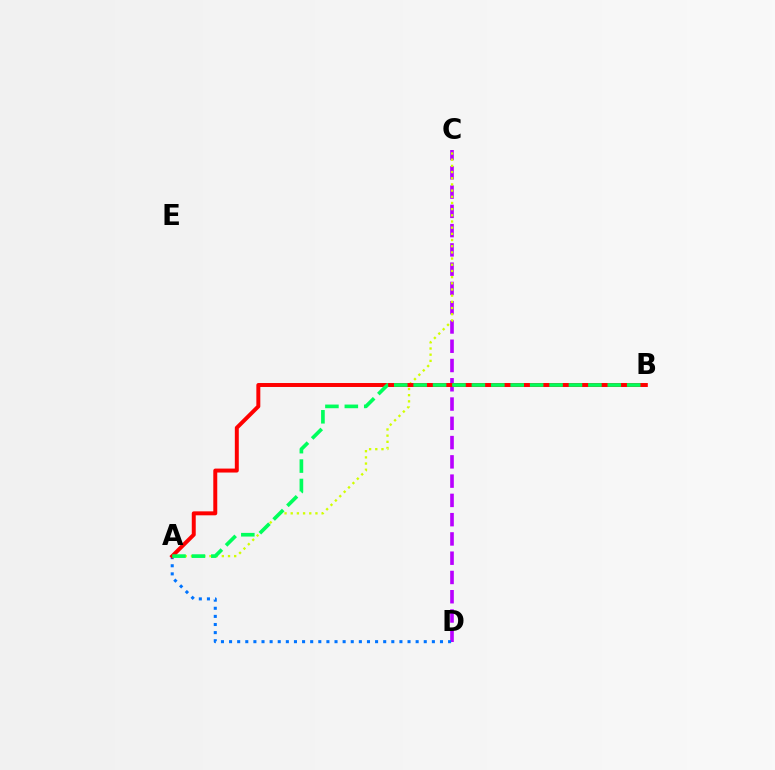{('C', 'D'): [{'color': '#b900ff', 'line_style': 'dashed', 'thickness': 2.62}], ('A', 'C'): [{'color': '#d1ff00', 'line_style': 'dotted', 'thickness': 1.68}], ('A', 'D'): [{'color': '#0074ff', 'line_style': 'dotted', 'thickness': 2.2}], ('A', 'B'): [{'color': '#ff0000', 'line_style': 'solid', 'thickness': 2.85}, {'color': '#00ff5c', 'line_style': 'dashed', 'thickness': 2.64}]}